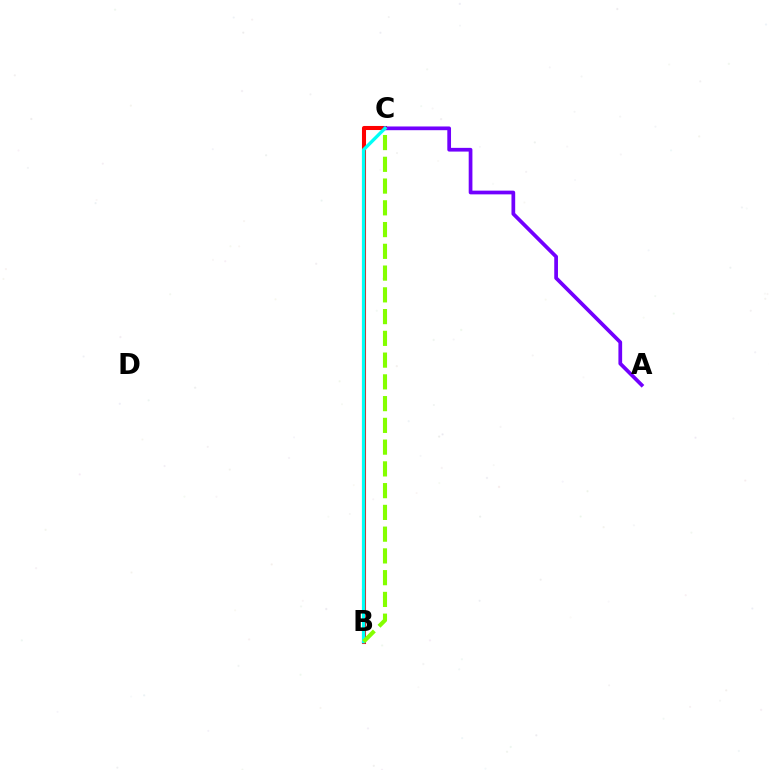{('B', 'C'): [{'color': '#ff0000', 'line_style': 'solid', 'thickness': 2.92}, {'color': '#00fff6', 'line_style': 'solid', 'thickness': 2.4}, {'color': '#84ff00', 'line_style': 'dashed', 'thickness': 2.96}], ('A', 'C'): [{'color': '#7200ff', 'line_style': 'solid', 'thickness': 2.68}]}